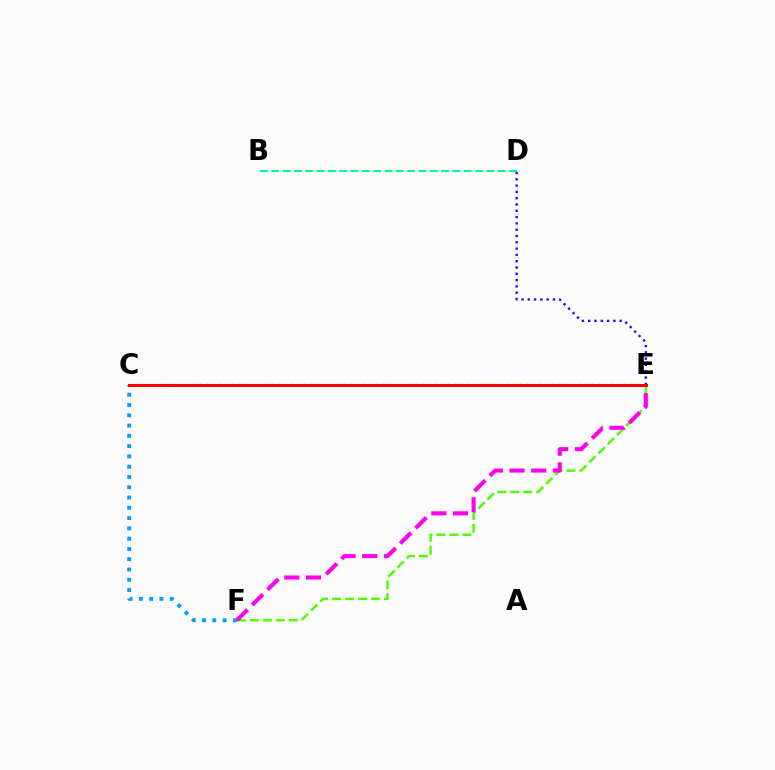{('C', 'F'): [{'color': '#009eff', 'line_style': 'dotted', 'thickness': 2.79}], ('B', 'D'): [{'color': '#00ff86', 'line_style': 'dashed', 'thickness': 1.54}], ('E', 'F'): [{'color': '#4fff00', 'line_style': 'dashed', 'thickness': 1.77}, {'color': '#ff00ed', 'line_style': 'dashed', 'thickness': 2.95}], ('C', 'E'): [{'color': '#ffd500', 'line_style': 'dotted', 'thickness': 1.77}, {'color': '#ff0000', 'line_style': 'solid', 'thickness': 2.16}], ('D', 'E'): [{'color': '#3700ff', 'line_style': 'dotted', 'thickness': 1.71}]}